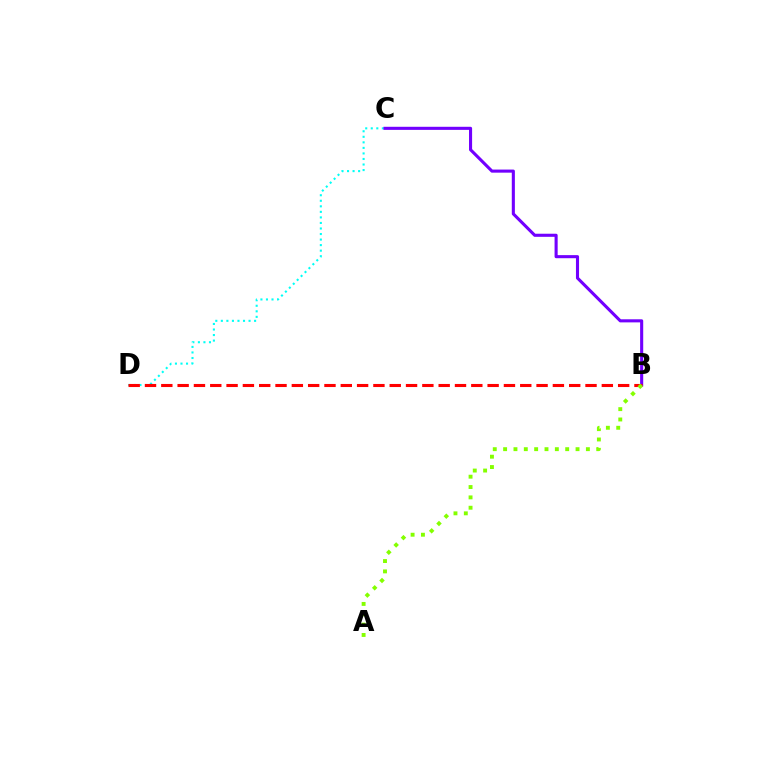{('C', 'D'): [{'color': '#00fff6', 'line_style': 'dotted', 'thickness': 1.51}], ('B', 'C'): [{'color': '#7200ff', 'line_style': 'solid', 'thickness': 2.23}], ('B', 'D'): [{'color': '#ff0000', 'line_style': 'dashed', 'thickness': 2.22}], ('A', 'B'): [{'color': '#84ff00', 'line_style': 'dotted', 'thickness': 2.81}]}